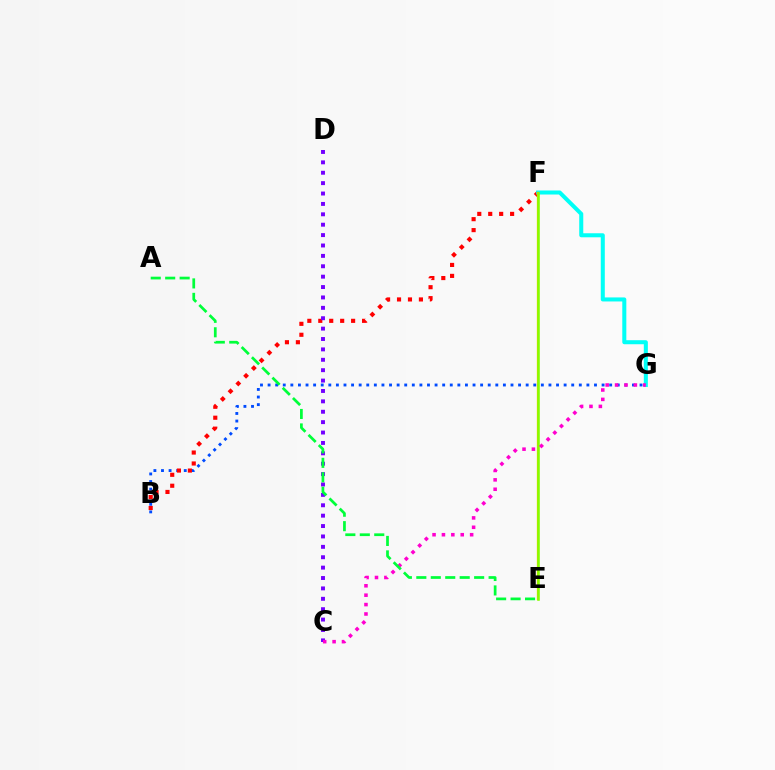{('B', 'G'): [{'color': '#004bff', 'line_style': 'dotted', 'thickness': 2.06}], ('B', 'F'): [{'color': '#ff0000', 'line_style': 'dotted', 'thickness': 2.97}], ('F', 'G'): [{'color': '#00fff6', 'line_style': 'solid', 'thickness': 2.9}], ('C', 'D'): [{'color': '#7200ff', 'line_style': 'dotted', 'thickness': 2.82}], ('E', 'F'): [{'color': '#ffbd00', 'line_style': 'solid', 'thickness': 1.64}, {'color': '#84ff00', 'line_style': 'solid', 'thickness': 1.82}], ('C', 'G'): [{'color': '#ff00cf', 'line_style': 'dotted', 'thickness': 2.55}], ('A', 'E'): [{'color': '#00ff39', 'line_style': 'dashed', 'thickness': 1.96}]}